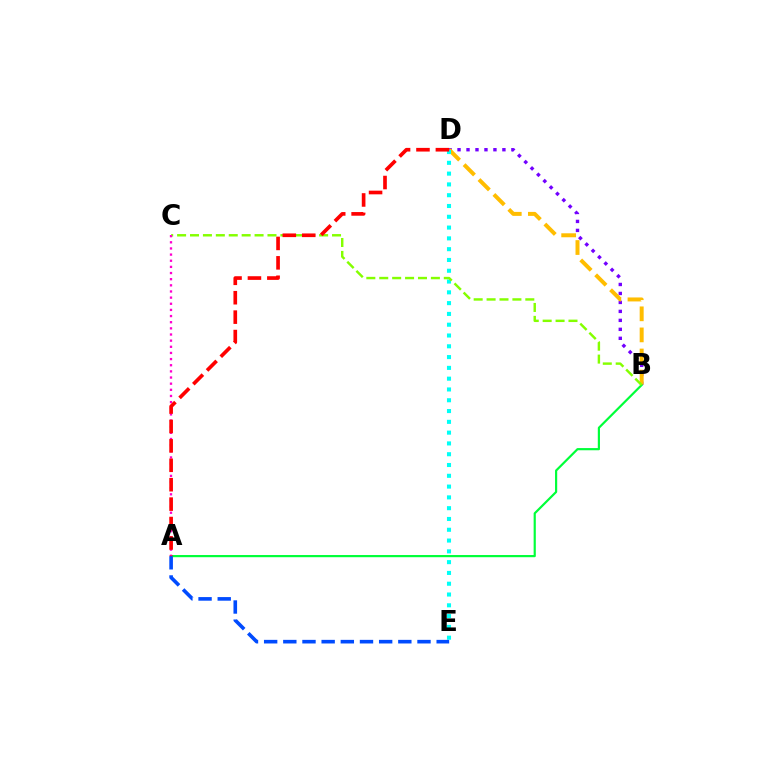{('B', 'D'): [{'color': '#7200ff', 'line_style': 'dotted', 'thickness': 2.44}, {'color': '#ffbd00', 'line_style': 'dashed', 'thickness': 2.86}], ('A', 'B'): [{'color': '#00ff39', 'line_style': 'solid', 'thickness': 1.57}], ('D', 'E'): [{'color': '#00fff6', 'line_style': 'dotted', 'thickness': 2.93}], ('A', 'E'): [{'color': '#004bff', 'line_style': 'dashed', 'thickness': 2.6}], ('B', 'C'): [{'color': '#84ff00', 'line_style': 'dashed', 'thickness': 1.75}], ('A', 'C'): [{'color': '#ff00cf', 'line_style': 'dotted', 'thickness': 1.67}], ('A', 'D'): [{'color': '#ff0000', 'line_style': 'dashed', 'thickness': 2.64}]}